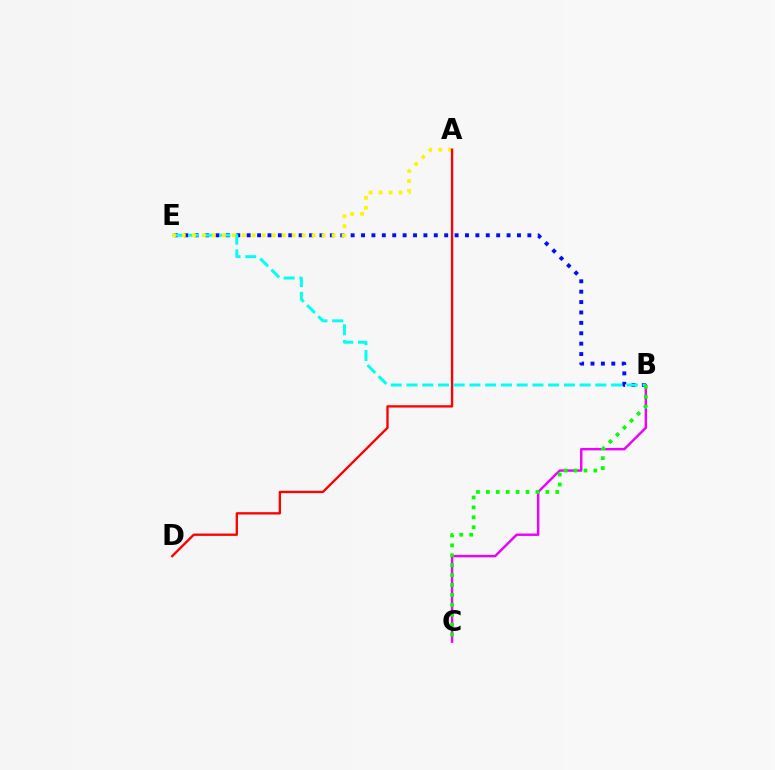{('B', 'C'): [{'color': '#ee00ff', 'line_style': 'solid', 'thickness': 1.75}, {'color': '#08ff00', 'line_style': 'dotted', 'thickness': 2.69}], ('B', 'E'): [{'color': '#0010ff', 'line_style': 'dotted', 'thickness': 2.82}, {'color': '#00fff6', 'line_style': 'dashed', 'thickness': 2.14}], ('A', 'E'): [{'color': '#fcf500', 'line_style': 'dotted', 'thickness': 2.71}], ('A', 'D'): [{'color': '#ff0000', 'line_style': 'solid', 'thickness': 1.68}]}